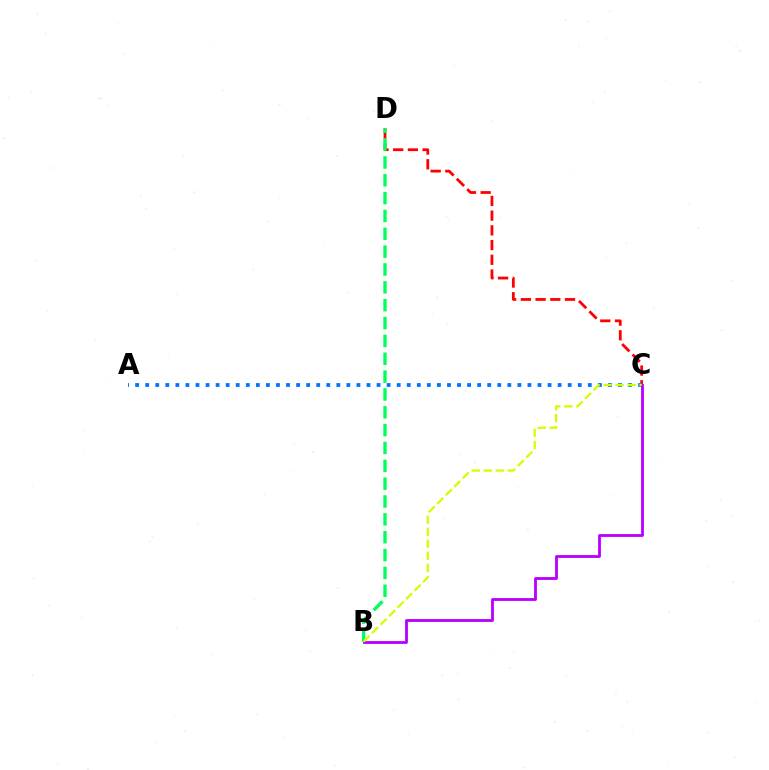{('C', 'D'): [{'color': '#ff0000', 'line_style': 'dashed', 'thickness': 2.0}], ('A', 'C'): [{'color': '#0074ff', 'line_style': 'dotted', 'thickness': 2.73}], ('B', 'D'): [{'color': '#00ff5c', 'line_style': 'dashed', 'thickness': 2.42}], ('B', 'C'): [{'color': '#b900ff', 'line_style': 'solid', 'thickness': 2.03}, {'color': '#d1ff00', 'line_style': 'dashed', 'thickness': 1.63}]}